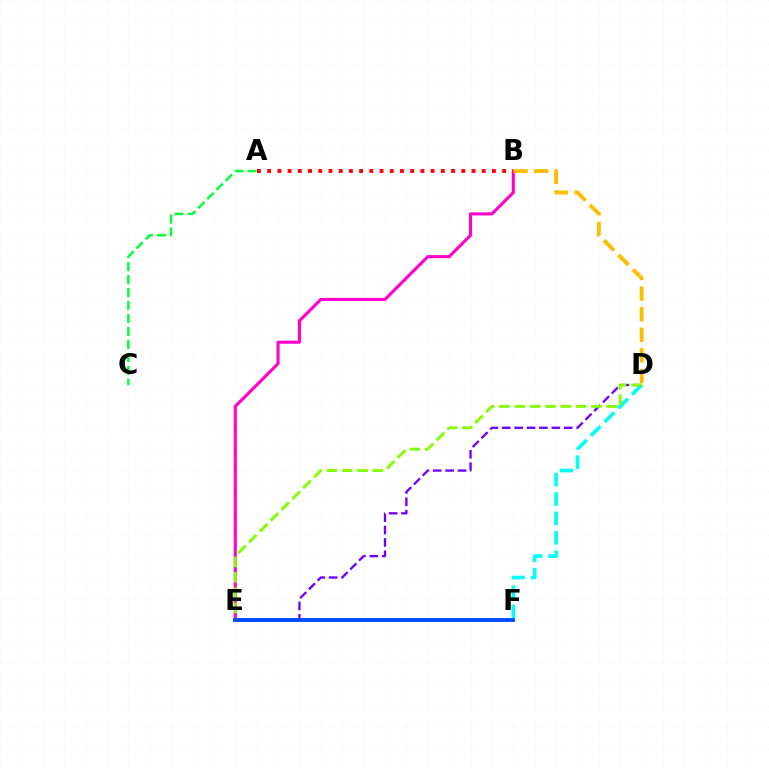{('B', 'E'): [{'color': '#ff00cf', 'line_style': 'solid', 'thickness': 2.24}], ('D', 'F'): [{'color': '#00fff6', 'line_style': 'dashed', 'thickness': 2.64}], ('D', 'E'): [{'color': '#7200ff', 'line_style': 'dashed', 'thickness': 1.68}, {'color': '#84ff00', 'line_style': 'dashed', 'thickness': 2.08}], ('B', 'D'): [{'color': '#ffbd00', 'line_style': 'dashed', 'thickness': 2.8}], ('A', 'B'): [{'color': '#ff0000', 'line_style': 'dotted', 'thickness': 2.78}], ('A', 'C'): [{'color': '#00ff39', 'line_style': 'dashed', 'thickness': 1.76}], ('E', 'F'): [{'color': '#004bff', 'line_style': 'solid', 'thickness': 2.78}]}